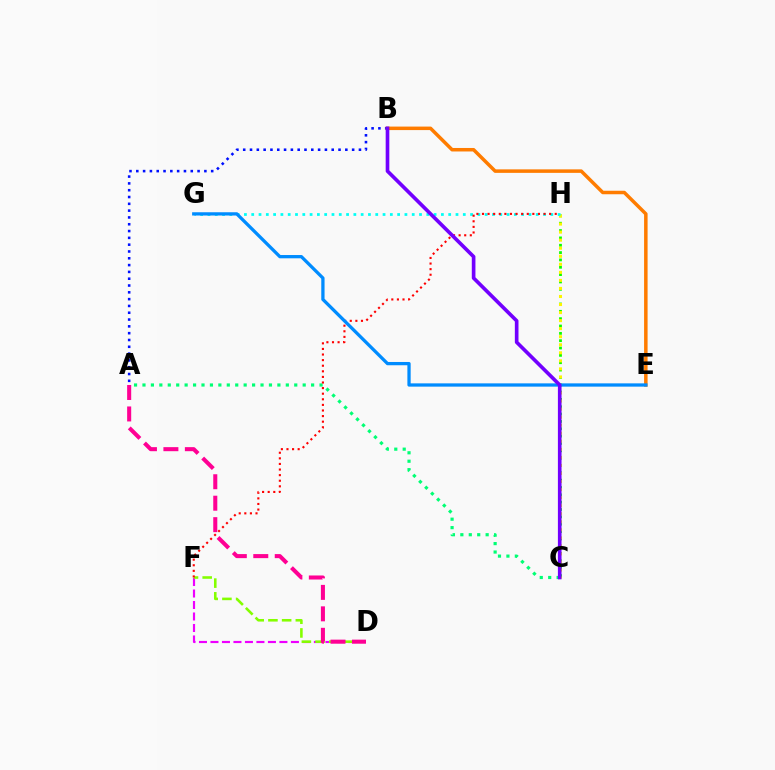{('C', 'H'): [{'color': '#08ff00', 'line_style': 'dotted', 'thickness': 1.99}, {'color': '#fcf500', 'line_style': 'dotted', 'thickness': 2.19}], ('D', 'F'): [{'color': '#ee00ff', 'line_style': 'dashed', 'thickness': 1.56}, {'color': '#84ff00', 'line_style': 'dashed', 'thickness': 1.86}], ('G', 'H'): [{'color': '#00fff6', 'line_style': 'dotted', 'thickness': 1.98}], ('A', 'B'): [{'color': '#0010ff', 'line_style': 'dotted', 'thickness': 1.85}], ('A', 'C'): [{'color': '#00ff74', 'line_style': 'dotted', 'thickness': 2.29}], ('F', 'H'): [{'color': '#ff0000', 'line_style': 'dotted', 'thickness': 1.52}], ('B', 'E'): [{'color': '#ff7c00', 'line_style': 'solid', 'thickness': 2.52}], ('E', 'G'): [{'color': '#008cff', 'line_style': 'solid', 'thickness': 2.36}], ('B', 'C'): [{'color': '#7200ff', 'line_style': 'solid', 'thickness': 2.62}], ('A', 'D'): [{'color': '#ff0094', 'line_style': 'dashed', 'thickness': 2.92}]}